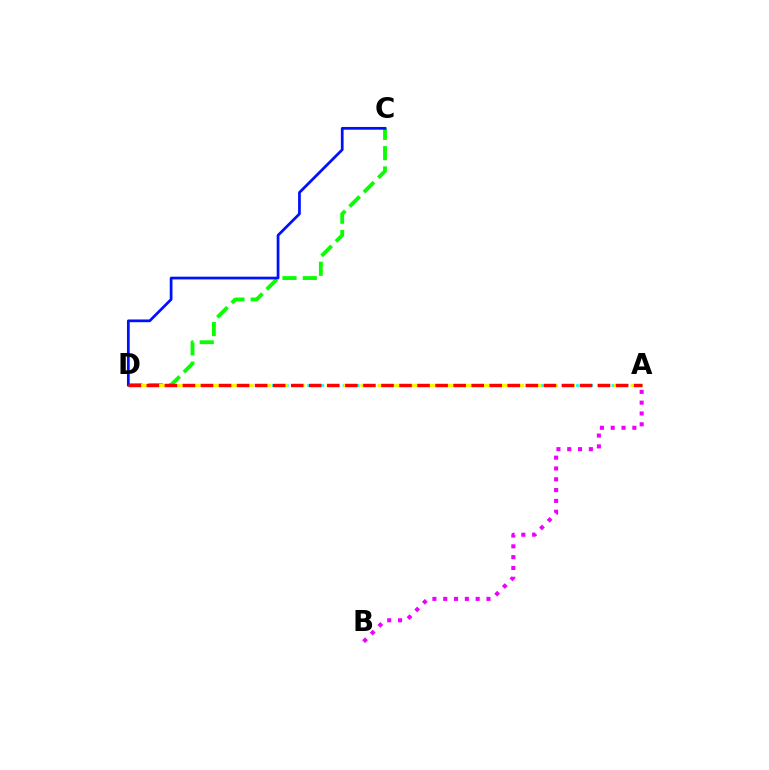{('C', 'D'): [{'color': '#08ff00', 'line_style': 'dashed', 'thickness': 2.76}, {'color': '#0010ff', 'line_style': 'solid', 'thickness': 1.97}], ('A', 'D'): [{'color': '#00fff6', 'line_style': 'dotted', 'thickness': 1.92}, {'color': '#fcf500', 'line_style': 'dashed', 'thickness': 2.29}, {'color': '#ff0000', 'line_style': 'dashed', 'thickness': 2.45}], ('A', 'B'): [{'color': '#ee00ff', 'line_style': 'dotted', 'thickness': 2.94}]}